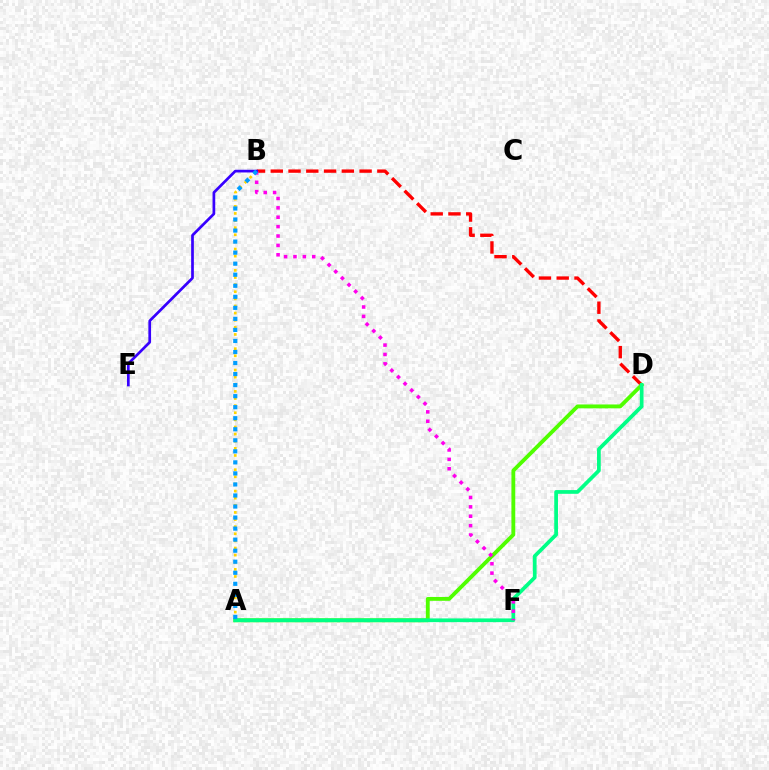{('B', 'D'): [{'color': '#ff0000', 'line_style': 'dashed', 'thickness': 2.41}], ('A', 'D'): [{'color': '#4fff00', 'line_style': 'solid', 'thickness': 2.77}, {'color': '#00ff86', 'line_style': 'solid', 'thickness': 2.69}], ('A', 'B'): [{'color': '#ffd500', 'line_style': 'dotted', 'thickness': 1.93}, {'color': '#009eff', 'line_style': 'dotted', 'thickness': 3.0}], ('B', 'F'): [{'color': '#ff00ed', 'line_style': 'dotted', 'thickness': 2.55}], ('B', 'E'): [{'color': '#3700ff', 'line_style': 'solid', 'thickness': 1.95}]}